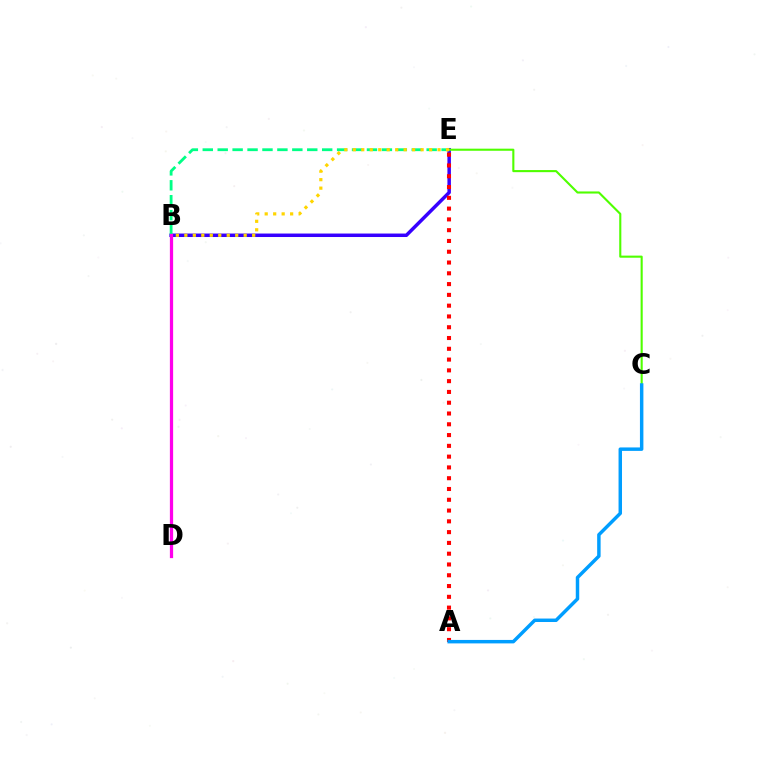{('B', 'E'): [{'color': '#3700ff', 'line_style': 'solid', 'thickness': 2.51}, {'color': '#00ff86', 'line_style': 'dashed', 'thickness': 2.03}, {'color': '#ffd500', 'line_style': 'dotted', 'thickness': 2.3}], ('C', 'E'): [{'color': '#4fff00', 'line_style': 'solid', 'thickness': 1.52}], ('B', 'D'): [{'color': '#ff00ed', 'line_style': 'solid', 'thickness': 2.33}], ('A', 'E'): [{'color': '#ff0000', 'line_style': 'dotted', 'thickness': 2.93}], ('A', 'C'): [{'color': '#009eff', 'line_style': 'solid', 'thickness': 2.49}]}